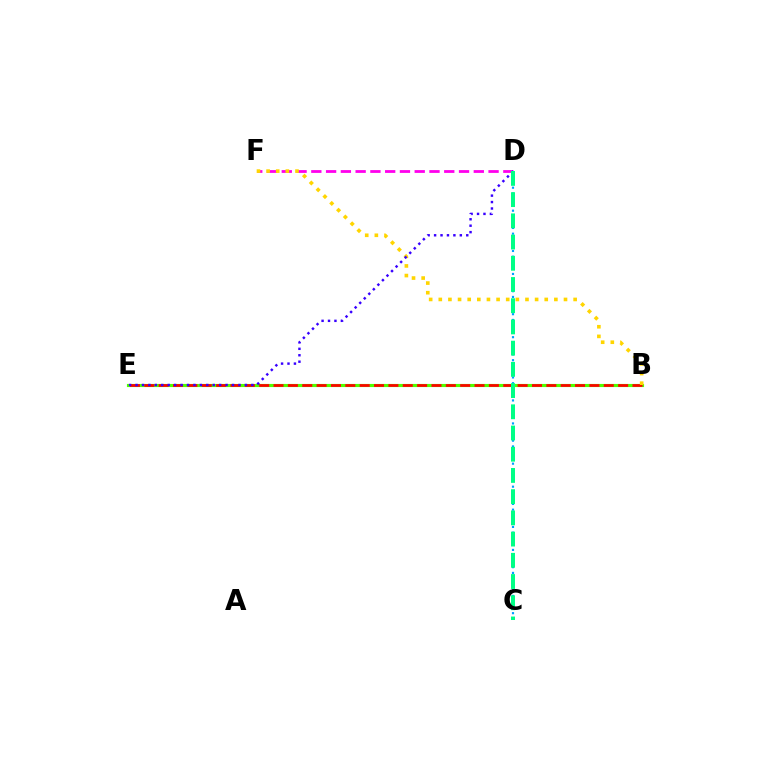{('C', 'D'): [{'color': '#009eff', 'line_style': 'dotted', 'thickness': 1.56}, {'color': '#00ff86', 'line_style': 'dashed', 'thickness': 2.88}], ('B', 'E'): [{'color': '#4fff00', 'line_style': 'solid', 'thickness': 2.25}, {'color': '#ff0000', 'line_style': 'dashed', 'thickness': 1.95}], ('D', 'F'): [{'color': '#ff00ed', 'line_style': 'dashed', 'thickness': 2.01}], ('B', 'F'): [{'color': '#ffd500', 'line_style': 'dotted', 'thickness': 2.62}], ('D', 'E'): [{'color': '#3700ff', 'line_style': 'dotted', 'thickness': 1.75}]}